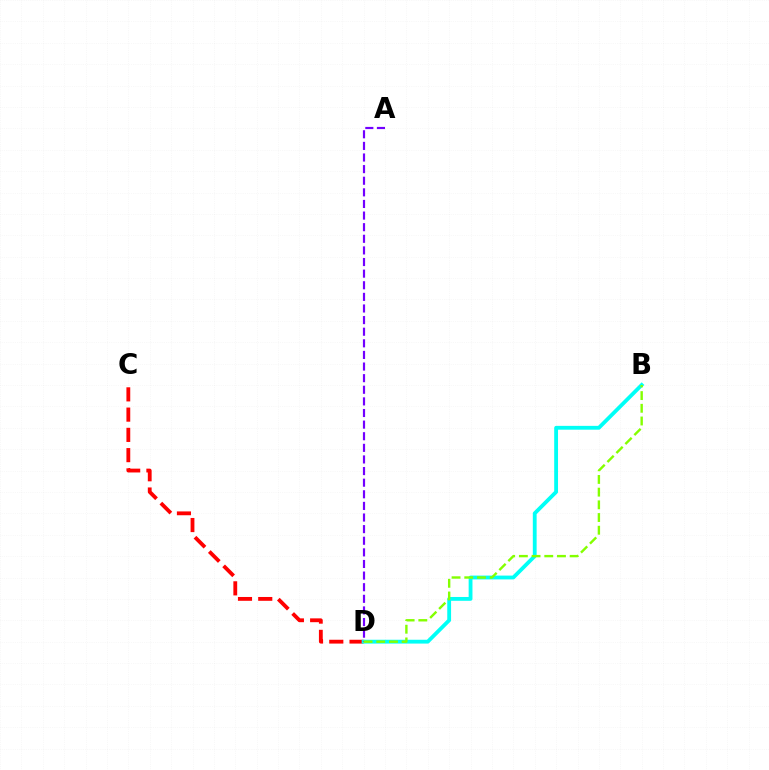{('C', 'D'): [{'color': '#ff0000', 'line_style': 'dashed', 'thickness': 2.75}], ('B', 'D'): [{'color': '#00fff6', 'line_style': 'solid', 'thickness': 2.75}, {'color': '#84ff00', 'line_style': 'dashed', 'thickness': 1.72}], ('A', 'D'): [{'color': '#7200ff', 'line_style': 'dashed', 'thickness': 1.58}]}